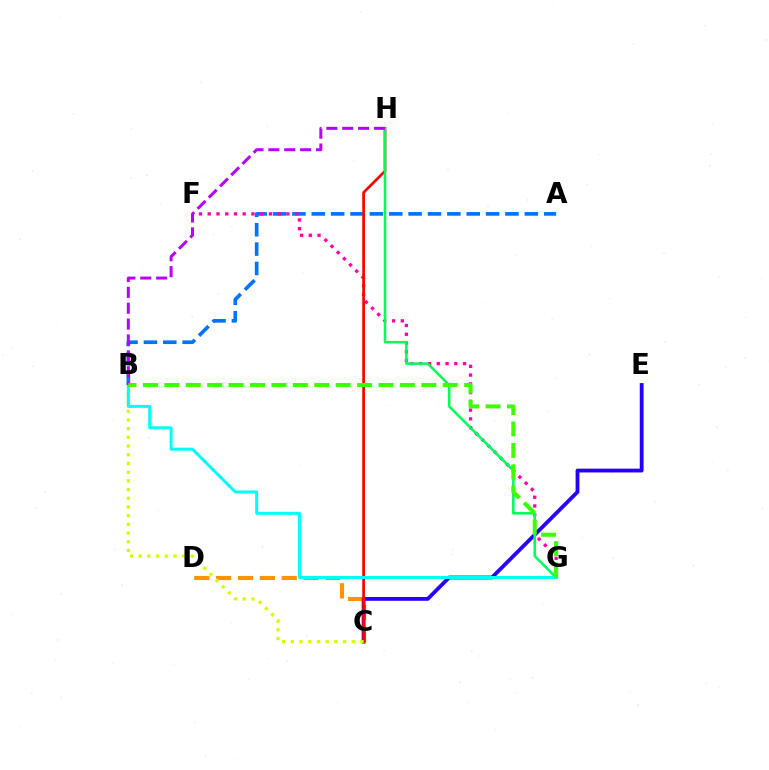{('C', 'D'): [{'color': '#ff9400', 'line_style': 'dashed', 'thickness': 2.97}], ('C', 'E'): [{'color': '#2500ff', 'line_style': 'solid', 'thickness': 2.74}], ('A', 'B'): [{'color': '#0074ff', 'line_style': 'dashed', 'thickness': 2.63}], ('F', 'G'): [{'color': '#ff00ac', 'line_style': 'dotted', 'thickness': 2.38}], ('C', 'H'): [{'color': '#ff0000', 'line_style': 'solid', 'thickness': 1.96}], ('B', 'C'): [{'color': '#d1ff00', 'line_style': 'dotted', 'thickness': 2.36}], ('G', 'H'): [{'color': '#00ff5c', 'line_style': 'solid', 'thickness': 1.84}], ('B', 'G'): [{'color': '#00fff6', 'line_style': 'solid', 'thickness': 2.14}, {'color': '#3dff00', 'line_style': 'dashed', 'thickness': 2.91}], ('B', 'H'): [{'color': '#b900ff', 'line_style': 'dashed', 'thickness': 2.16}]}